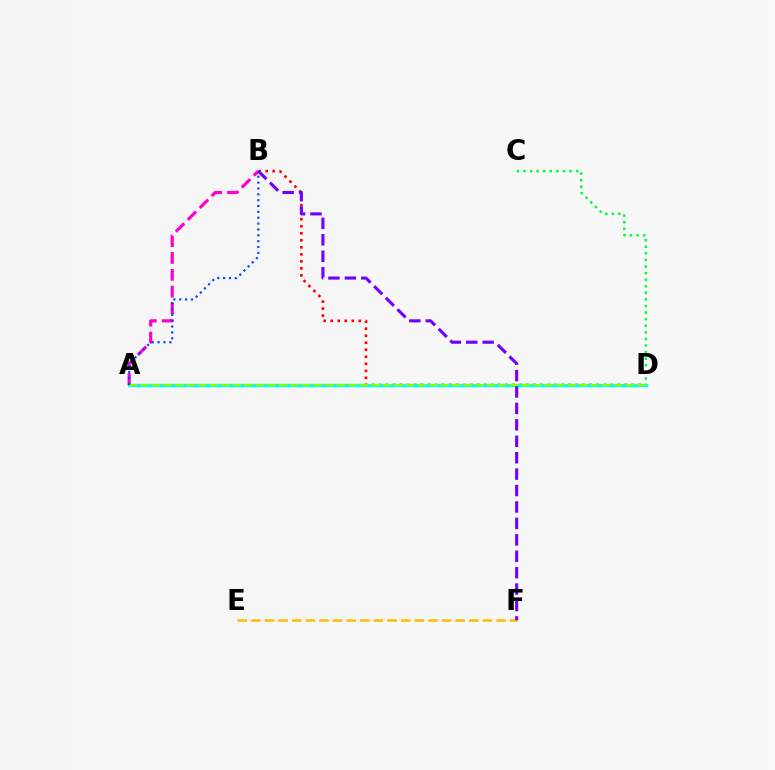{('B', 'D'): [{'color': '#ff0000', 'line_style': 'dotted', 'thickness': 1.91}], ('C', 'D'): [{'color': '#00ff39', 'line_style': 'dotted', 'thickness': 1.79}], ('E', 'F'): [{'color': '#ffbd00', 'line_style': 'dashed', 'thickness': 1.85}], ('A', 'D'): [{'color': '#00fff6', 'line_style': 'solid', 'thickness': 2.43}, {'color': '#84ff00', 'line_style': 'dashed', 'thickness': 1.57}], ('A', 'B'): [{'color': '#ff00cf', 'line_style': 'dashed', 'thickness': 2.29}, {'color': '#004bff', 'line_style': 'dotted', 'thickness': 1.59}], ('B', 'F'): [{'color': '#7200ff', 'line_style': 'dashed', 'thickness': 2.23}]}